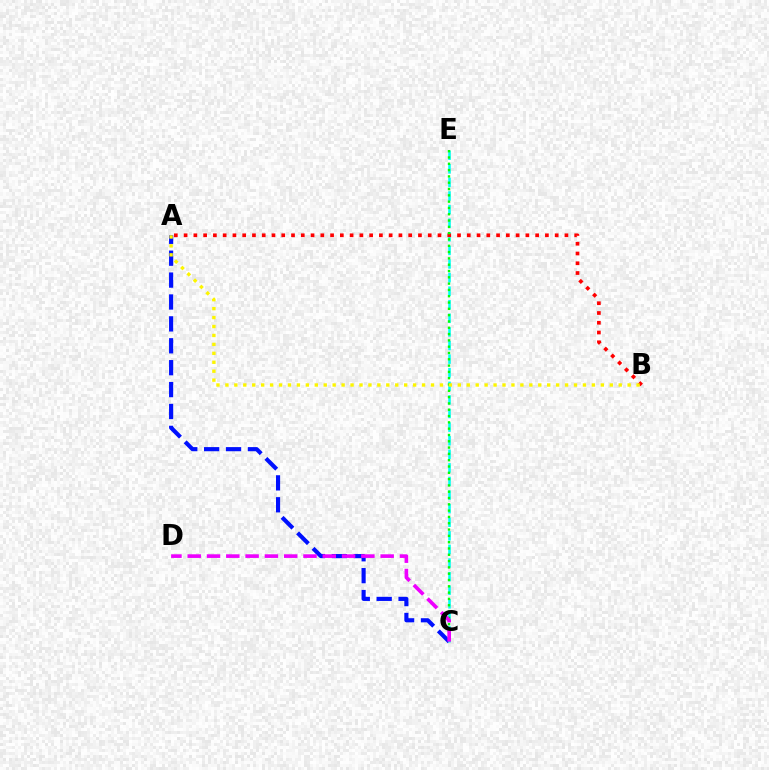{('A', 'C'): [{'color': '#0010ff', 'line_style': 'dashed', 'thickness': 2.97}], ('C', 'E'): [{'color': '#00fff6', 'line_style': 'dashed', 'thickness': 1.85}, {'color': '#08ff00', 'line_style': 'dotted', 'thickness': 1.71}], ('A', 'B'): [{'color': '#ff0000', 'line_style': 'dotted', 'thickness': 2.65}, {'color': '#fcf500', 'line_style': 'dotted', 'thickness': 2.43}], ('C', 'D'): [{'color': '#ee00ff', 'line_style': 'dashed', 'thickness': 2.62}]}